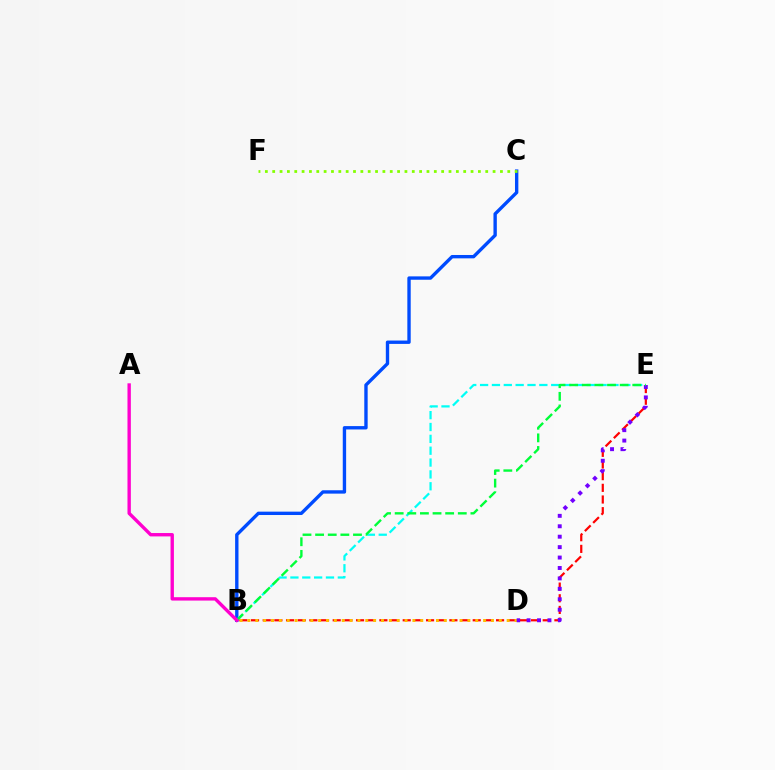{('B', 'C'): [{'color': '#004bff', 'line_style': 'solid', 'thickness': 2.42}], ('B', 'E'): [{'color': '#ff0000', 'line_style': 'dashed', 'thickness': 1.59}, {'color': '#00fff6', 'line_style': 'dashed', 'thickness': 1.61}, {'color': '#00ff39', 'line_style': 'dashed', 'thickness': 1.71}], ('B', 'D'): [{'color': '#ffbd00', 'line_style': 'dotted', 'thickness': 2.13}], ('D', 'E'): [{'color': '#7200ff', 'line_style': 'dotted', 'thickness': 2.83}], ('A', 'B'): [{'color': '#ff00cf', 'line_style': 'solid', 'thickness': 2.43}], ('C', 'F'): [{'color': '#84ff00', 'line_style': 'dotted', 'thickness': 2.0}]}